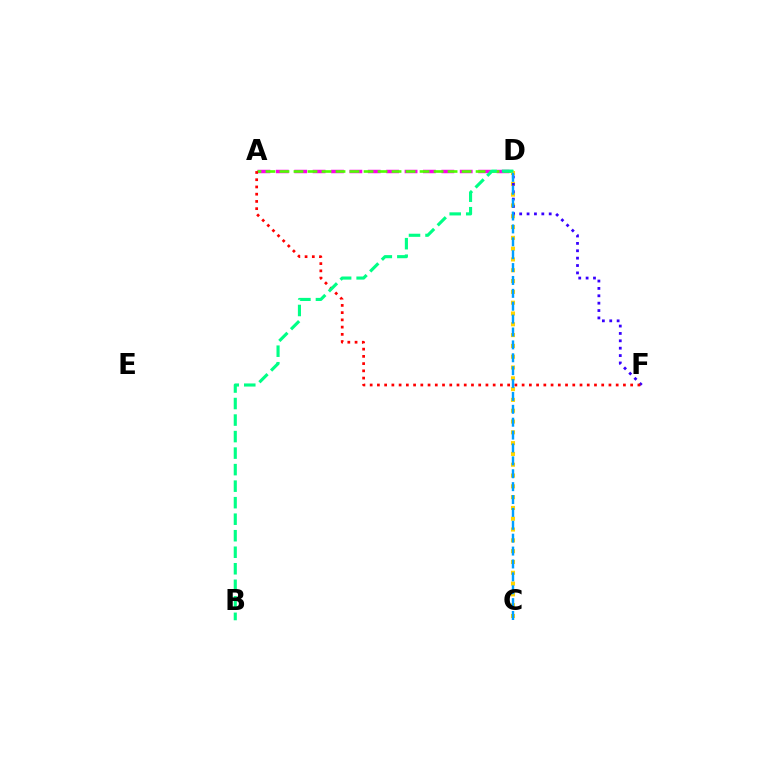{('A', 'D'): [{'color': '#ff00ed', 'line_style': 'dashed', 'thickness': 2.5}, {'color': '#4fff00', 'line_style': 'dashed', 'thickness': 1.9}], ('C', 'D'): [{'color': '#ffd500', 'line_style': 'dotted', 'thickness': 2.94}, {'color': '#009eff', 'line_style': 'dashed', 'thickness': 1.75}], ('D', 'F'): [{'color': '#3700ff', 'line_style': 'dotted', 'thickness': 2.0}], ('A', 'F'): [{'color': '#ff0000', 'line_style': 'dotted', 'thickness': 1.97}], ('B', 'D'): [{'color': '#00ff86', 'line_style': 'dashed', 'thickness': 2.24}]}